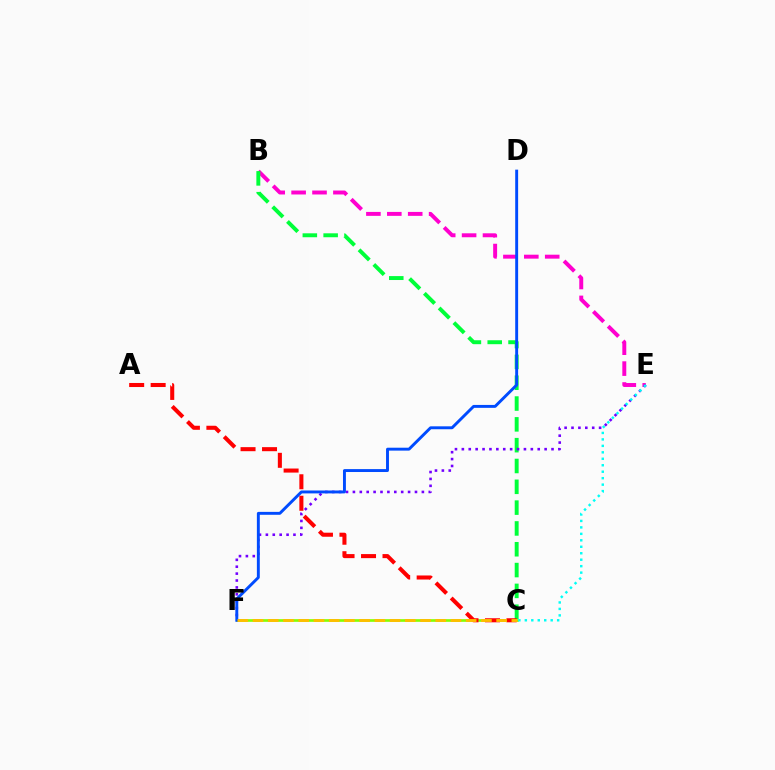{('B', 'E'): [{'color': '#ff00cf', 'line_style': 'dashed', 'thickness': 2.84}], ('C', 'F'): [{'color': '#84ff00', 'line_style': 'solid', 'thickness': 1.92}, {'color': '#ffbd00', 'line_style': 'dashed', 'thickness': 2.07}], ('B', 'C'): [{'color': '#00ff39', 'line_style': 'dashed', 'thickness': 2.83}], ('E', 'F'): [{'color': '#7200ff', 'line_style': 'dotted', 'thickness': 1.87}], ('D', 'F'): [{'color': '#004bff', 'line_style': 'solid', 'thickness': 2.1}], ('A', 'C'): [{'color': '#ff0000', 'line_style': 'dashed', 'thickness': 2.92}], ('C', 'E'): [{'color': '#00fff6', 'line_style': 'dotted', 'thickness': 1.76}]}